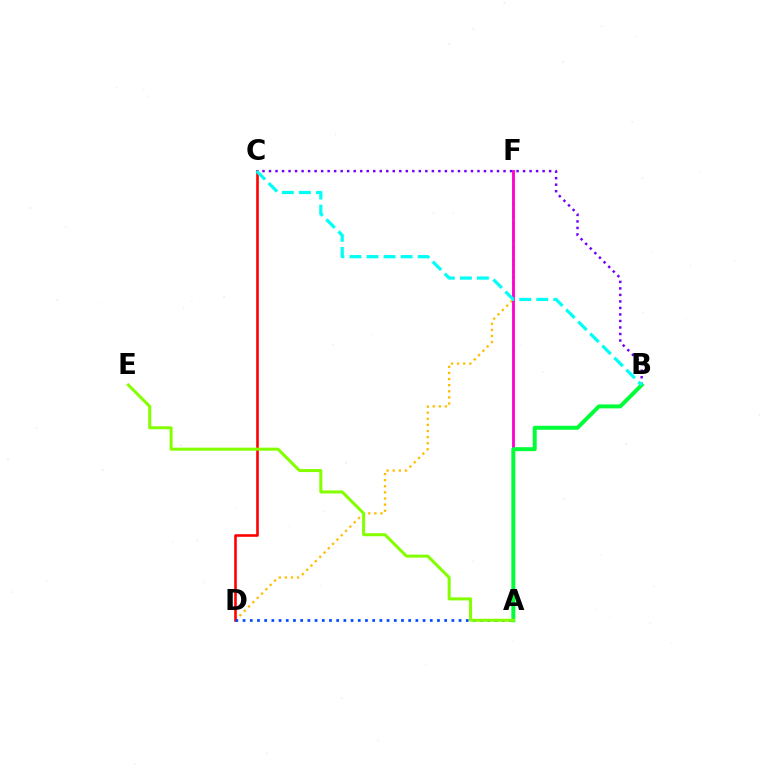{('D', 'F'): [{'color': '#ffbd00', 'line_style': 'dotted', 'thickness': 1.66}], ('A', 'F'): [{'color': '#ff00cf', 'line_style': 'solid', 'thickness': 2.04}], ('C', 'D'): [{'color': '#ff0000', 'line_style': 'solid', 'thickness': 1.88}], ('B', 'C'): [{'color': '#7200ff', 'line_style': 'dotted', 'thickness': 1.77}, {'color': '#00fff6', 'line_style': 'dashed', 'thickness': 2.31}], ('A', 'B'): [{'color': '#00ff39', 'line_style': 'solid', 'thickness': 2.86}], ('A', 'D'): [{'color': '#004bff', 'line_style': 'dotted', 'thickness': 1.96}], ('A', 'E'): [{'color': '#84ff00', 'line_style': 'solid', 'thickness': 2.18}]}